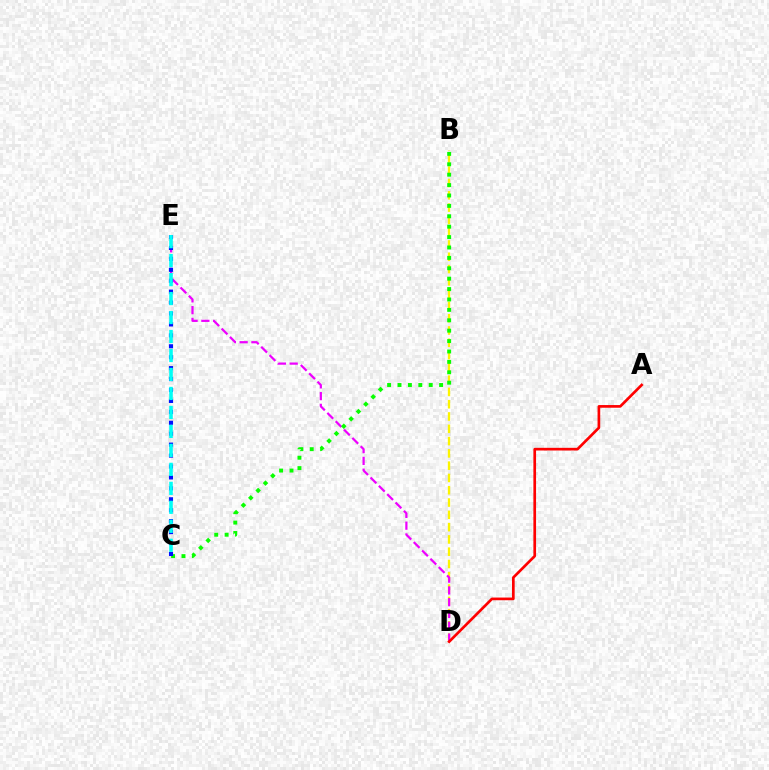{('B', 'D'): [{'color': '#fcf500', 'line_style': 'dashed', 'thickness': 1.67}], ('D', 'E'): [{'color': '#ee00ff', 'line_style': 'dashed', 'thickness': 1.6}], ('B', 'C'): [{'color': '#08ff00', 'line_style': 'dotted', 'thickness': 2.83}], ('A', 'D'): [{'color': '#ff0000', 'line_style': 'solid', 'thickness': 1.93}], ('C', 'E'): [{'color': '#0010ff', 'line_style': 'dotted', 'thickness': 2.97}, {'color': '#00fff6', 'line_style': 'dashed', 'thickness': 2.58}]}